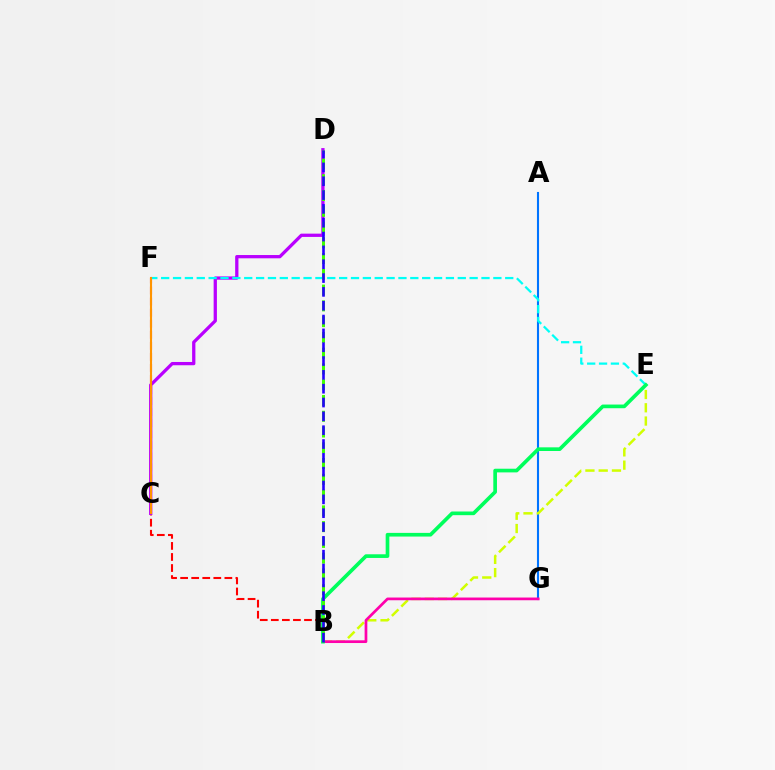{('A', 'G'): [{'color': '#0074ff', 'line_style': 'solid', 'thickness': 1.51}], ('B', 'E'): [{'color': '#d1ff00', 'line_style': 'dashed', 'thickness': 1.8}, {'color': '#00ff5c', 'line_style': 'solid', 'thickness': 2.64}], ('B', 'F'): [{'color': '#ff0000', 'line_style': 'dashed', 'thickness': 1.5}], ('C', 'D'): [{'color': '#b900ff', 'line_style': 'solid', 'thickness': 2.36}], ('B', 'G'): [{'color': '#ff00ac', 'line_style': 'solid', 'thickness': 1.95}], ('E', 'F'): [{'color': '#00fff6', 'line_style': 'dashed', 'thickness': 1.61}], ('B', 'D'): [{'color': '#3dff00', 'line_style': 'dashed', 'thickness': 2.14}, {'color': '#2500ff', 'line_style': 'dashed', 'thickness': 1.88}], ('C', 'F'): [{'color': '#ff9400', 'line_style': 'solid', 'thickness': 1.51}]}